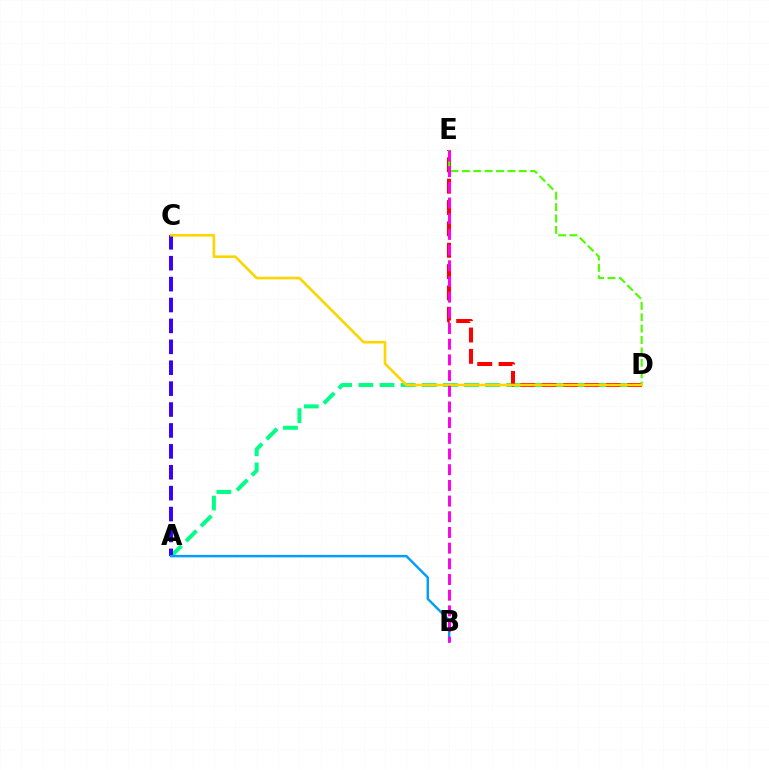{('A', 'D'): [{'color': '#00ff86', 'line_style': 'dashed', 'thickness': 2.87}], ('A', 'C'): [{'color': '#3700ff', 'line_style': 'dashed', 'thickness': 2.84}], ('A', 'B'): [{'color': '#009eff', 'line_style': 'solid', 'thickness': 1.76}], ('D', 'E'): [{'color': '#ff0000', 'line_style': 'dashed', 'thickness': 2.9}, {'color': '#4fff00', 'line_style': 'dashed', 'thickness': 1.55}], ('C', 'D'): [{'color': '#ffd500', 'line_style': 'solid', 'thickness': 1.89}], ('B', 'E'): [{'color': '#ff00ed', 'line_style': 'dashed', 'thickness': 2.13}]}